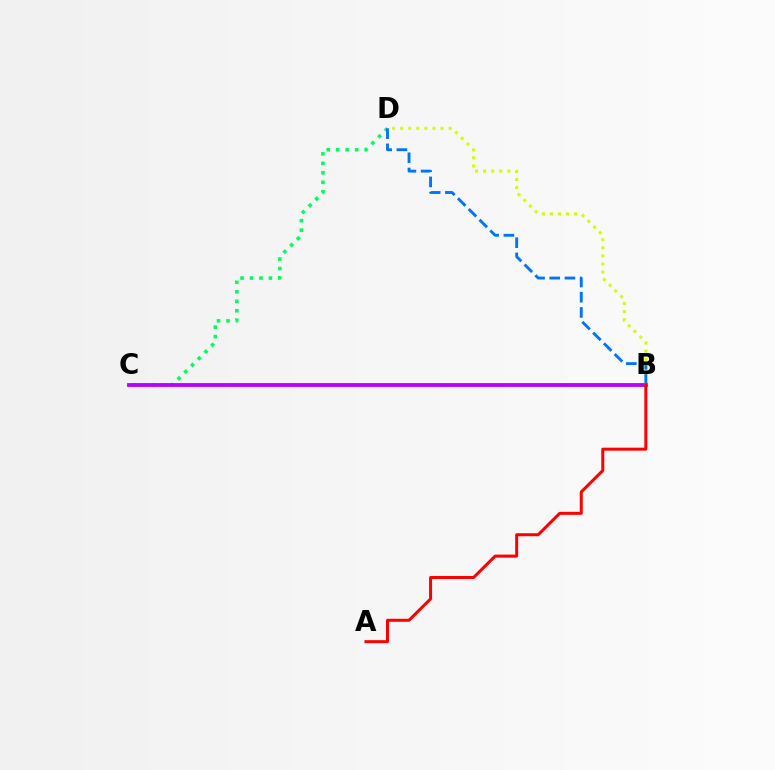{('C', 'D'): [{'color': '#00ff5c', 'line_style': 'dotted', 'thickness': 2.57}], ('B', 'C'): [{'color': '#b900ff', 'line_style': 'solid', 'thickness': 2.75}], ('B', 'D'): [{'color': '#d1ff00', 'line_style': 'dotted', 'thickness': 2.2}, {'color': '#0074ff', 'line_style': 'dashed', 'thickness': 2.07}], ('A', 'B'): [{'color': '#ff0000', 'line_style': 'solid', 'thickness': 2.16}]}